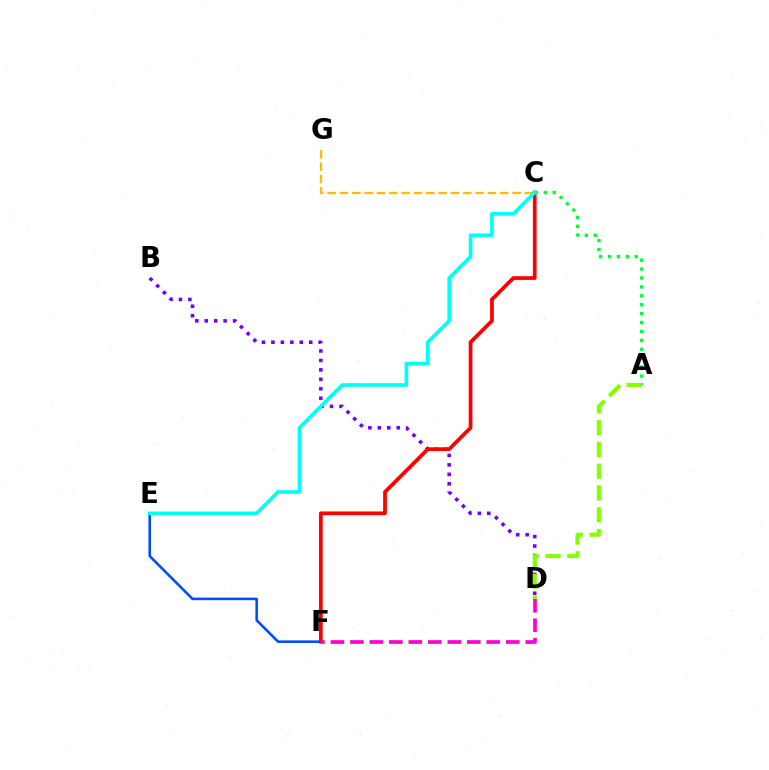{('C', 'G'): [{'color': '#ffbd00', 'line_style': 'dashed', 'thickness': 1.68}], ('B', 'D'): [{'color': '#7200ff', 'line_style': 'dotted', 'thickness': 2.57}], ('E', 'F'): [{'color': '#004bff', 'line_style': 'solid', 'thickness': 1.84}], ('C', 'F'): [{'color': '#ff0000', 'line_style': 'solid', 'thickness': 2.69}], ('A', 'C'): [{'color': '#00ff39', 'line_style': 'dotted', 'thickness': 2.42}], ('C', 'E'): [{'color': '#00fff6', 'line_style': 'solid', 'thickness': 2.63}], ('D', 'F'): [{'color': '#ff00cf', 'line_style': 'dashed', 'thickness': 2.65}], ('A', 'D'): [{'color': '#84ff00', 'line_style': 'dashed', 'thickness': 2.96}]}